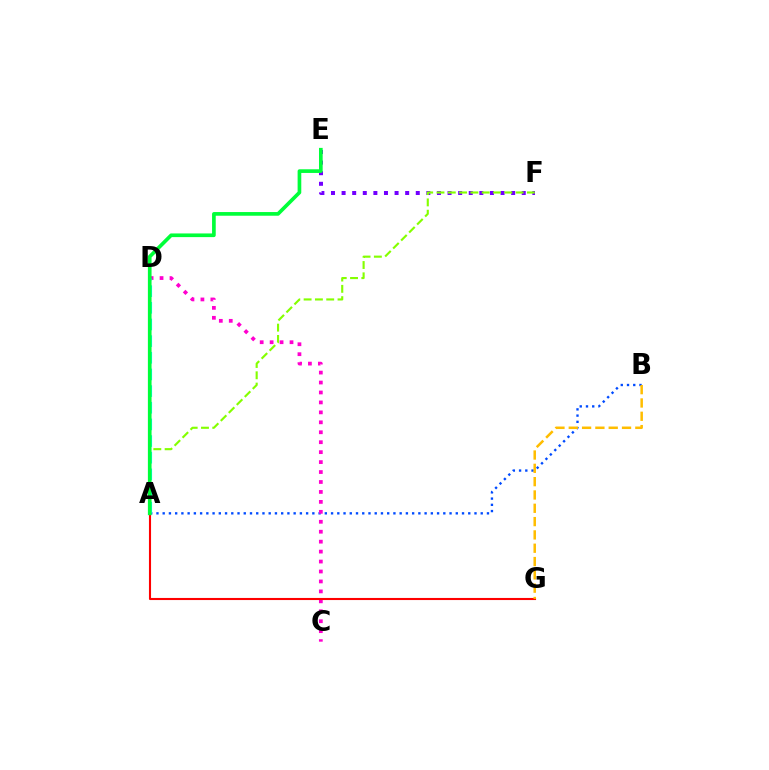{('A', 'B'): [{'color': '#004bff', 'line_style': 'dotted', 'thickness': 1.69}], ('C', 'D'): [{'color': '#ff00cf', 'line_style': 'dotted', 'thickness': 2.7}], ('E', 'F'): [{'color': '#7200ff', 'line_style': 'dotted', 'thickness': 2.88}], ('A', 'D'): [{'color': '#00fff6', 'line_style': 'dashed', 'thickness': 2.26}], ('A', 'G'): [{'color': '#ff0000', 'line_style': 'solid', 'thickness': 1.51}], ('A', 'F'): [{'color': '#84ff00', 'line_style': 'dashed', 'thickness': 1.54}], ('A', 'E'): [{'color': '#00ff39', 'line_style': 'solid', 'thickness': 2.64}], ('B', 'G'): [{'color': '#ffbd00', 'line_style': 'dashed', 'thickness': 1.81}]}